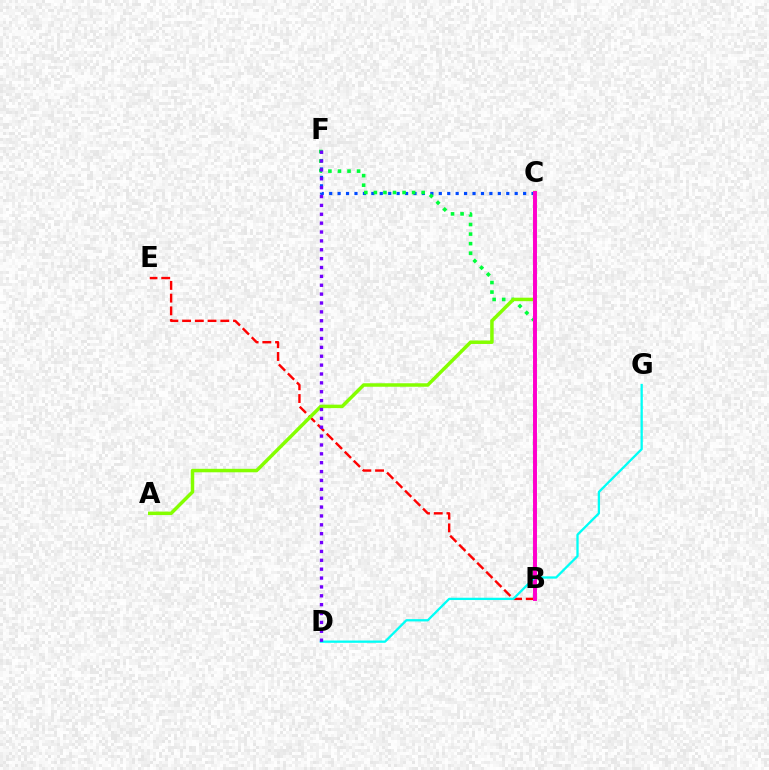{('C', 'F'): [{'color': '#004bff', 'line_style': 'dotted', 'thickness': 2.29}], ('B', 'F'): [{'color': '#00ff39', 'line_style': 'dotted', 'thickness': 2.6}], ('B', 'C'): [{'color': '#ffbd00', 'line_style': 'dashed', 'thickness': 2.58}, {'color': '#ff00cf', 'line_style': 'solid', 'thickness': 2.84}], ('B', 'E'): [{'color': '#ff0000', 'line_style': 'dashed', 'thickness': 1.73}], ('A', 'C'): [{'color': '#84ff00', 'line_style': 'solid', 'thickness': 2.51}], ('D', 'G'): [{'color': '#00fff6', 'line_style': 'solid', 'thickness': 1.65}], ('D', 'F'): [{'color': '#7200ff', 'line_style': 'dotted', 'thickness': 2.41}]}